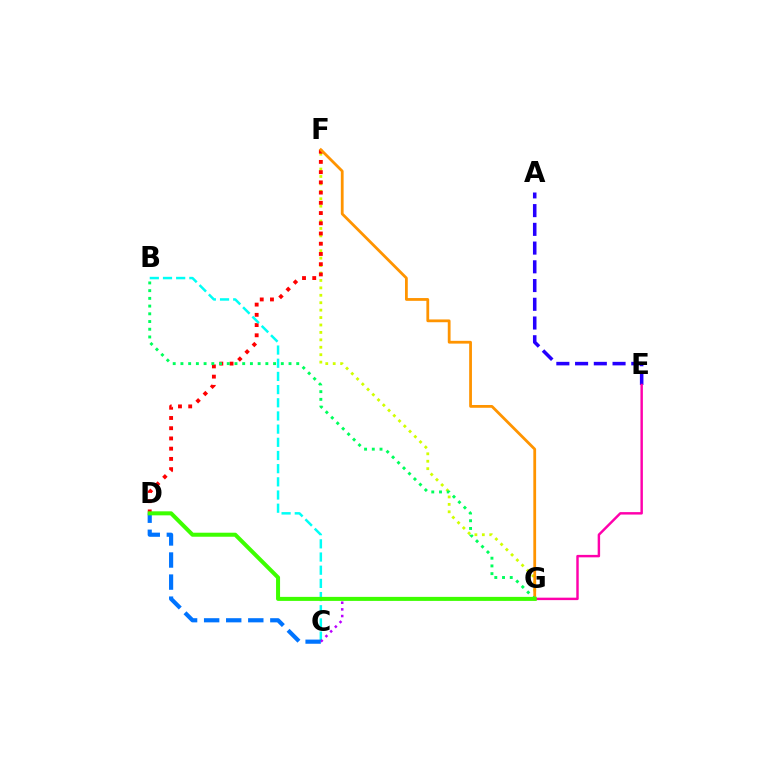{('F', 'G'): [{'color': '#d1ff00', 'line_style': 'dotted', 'thickness': 2.02}, {'color': '#ff9400', 'line_style': 'solid', 'thickness': 2.0}], ('D', 'F'): [{'color': '#ff0000', 'line_style': 'dotted', 'thickness': 2.78}], ('B', 'C'): [{'color': '#00fff6', 'line_style': 'dashed', 'thickness': 1.79}], ('C', 'G'): [{'color': '#b900ff', 'line_style': 'dotted', 'thickness': 1.81}], ('A', 'E'): [{'color': '#2500ff', 'line_style': 'dashed', 'thickness': 2.54}], ('B', 'G'): [{'color': '#00ff5c', 'line_style': 'dotted', 'thickness': 2.1}], ('E', 'G'): [{'color': '#ff00ac', 'line_style': 'solid', 'thickness': 1.76}], ('C', 'D'): [{'color': '#0074ff', 'line_style': 'dashed', 'thickness': 3.0}], ('D', 'G'): [{'color': '#3dff00', 'line_style': 'solid', 'thickness': 2.9}]}